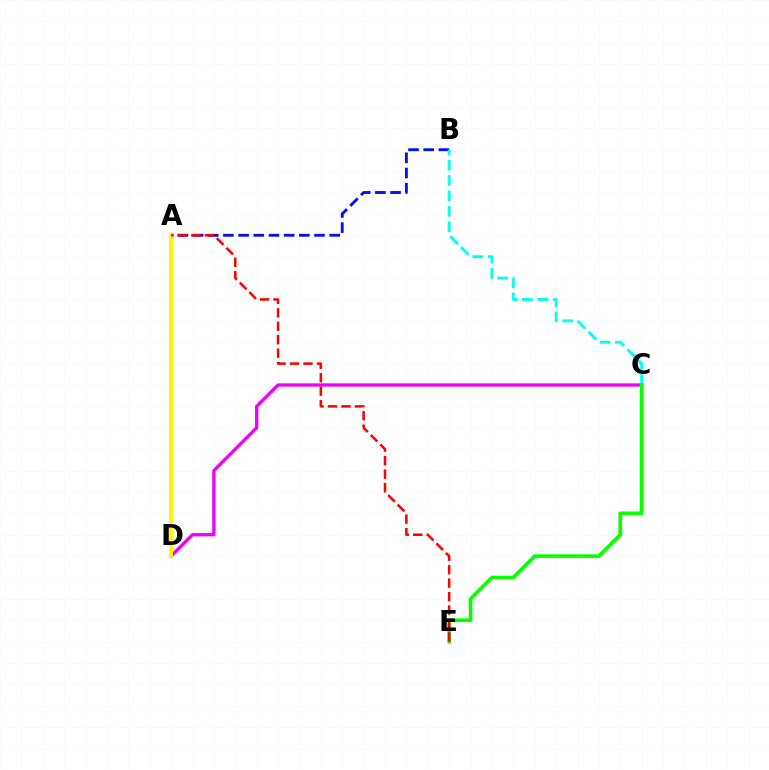{('C', 'D'): [{'color': '#ee00ff', 'line_style': 'solid', 'thickness': 2.39}], ('A', 'B'): [{'color': '#0010ff', 'line_style': 'dashed', 'thickness': 2.06}], ('B', 'C'): [{'color': '#00fff6', 'line_style': 'dashed', 'thickness': 2.09}], ('C', 'E'): [{'color': '#08ff00', 'line_style': 'solid', 'thickness': 2.63}], ('A', 'D'): [{'color': '#fcf500', 'line_style': 'solid', 'thickness': 2.78}], ('A', 'E'): [{'color': '#ff0000', 'line_style': 'dashed', 'thickness': 1.83}]}